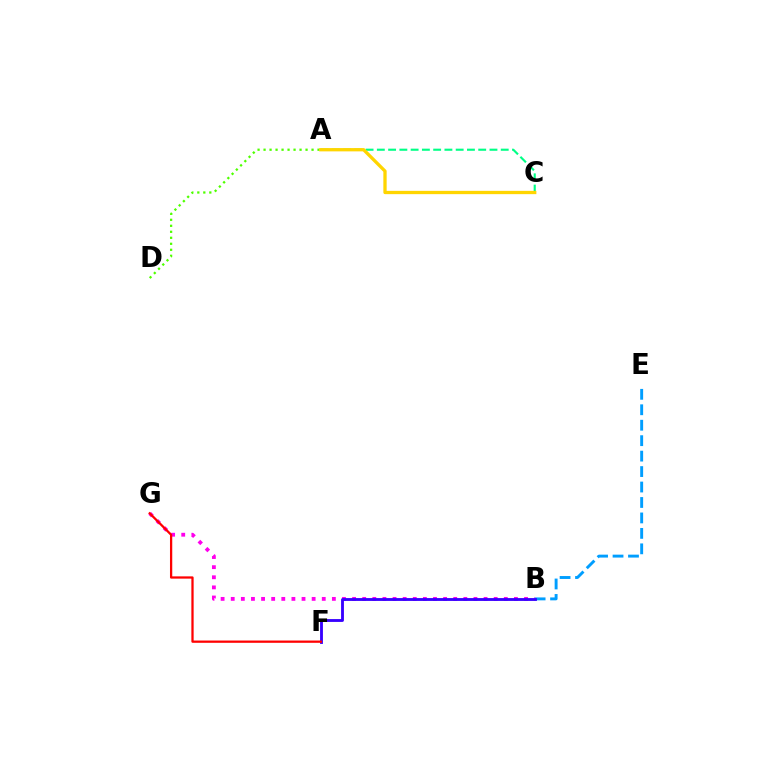{('A', 'D'): [{'color': '#4fff00', 'line_style': 'dotted', 'thickness': 1.63}], ('A', 'C'): [{'color': '#00ff86', 'line_style': 'dashed', 'thickness': 1.53}, {'color': '#ffd500', 'line_style': 'solid', 'thickness': 2.37}], ('B', 'E'): [{'color': '#009eff', 'line_style': 'dashed', 'thickness': 2.1}], ('B', 'G'): [{'color': '#ff00ed', 'line_style': 'dotted', 'thickness': 2.75}], ('B', 'F'): [{'color': '#3700ff', 'line_style': 'solid', 'thickness': 2.05}], ('F', 'G'): [{'color': '#ff0000', 'line_style': 'solid', 'thickness': 1.63}]}